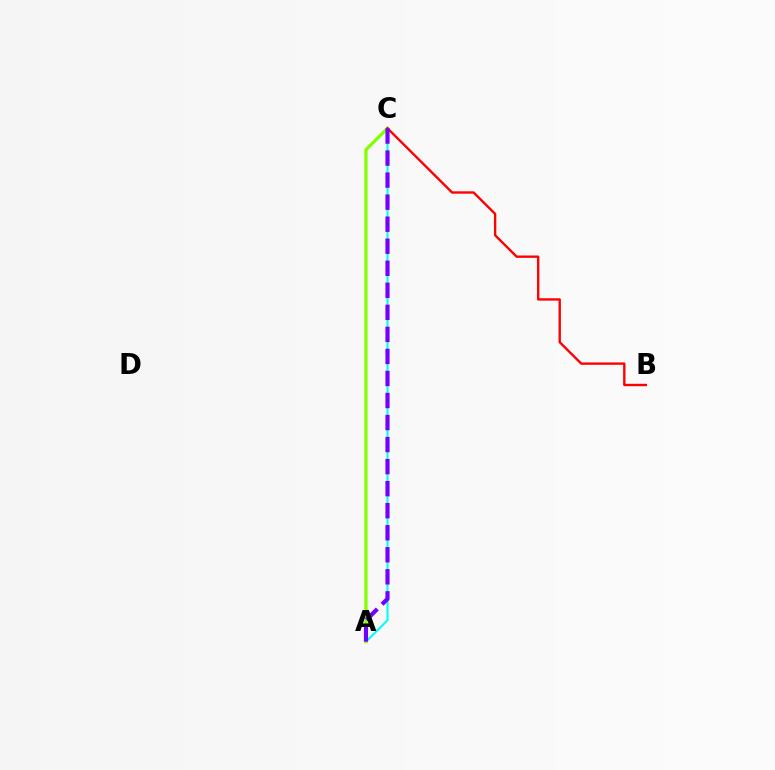{('A', 'C'): [{'color': '#00fff6', 'line_style': 'solid', 'thickness': 1.5}, {'color': '#84ff00', 'line_style': 'solid', 'thickness': 2.36}, {'color': '#7200ff', 'line_style': 'dashed', 'thickness': 2.99}], ('B', 'C'): [{'color': '#ff0000', 'line_style': 'solid', 'thickness': 1.71}]}